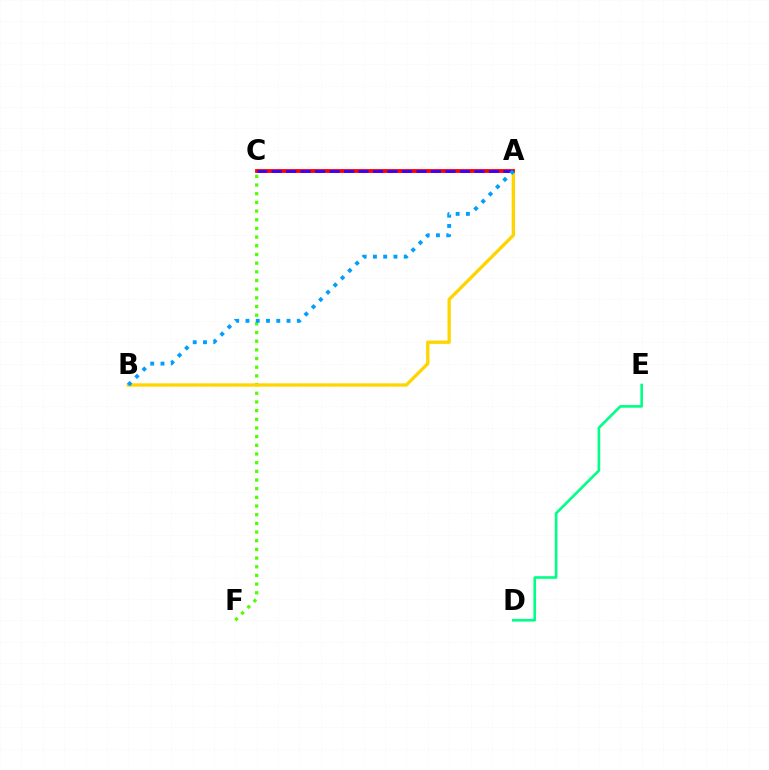{('C', 'F'): [{'color': '#4fff00', 'line_style': 'dotted', 'thickness': 2.36}], ('A', 'C'): [{'color': '#ff00ed', 'line_style': 'solid', 'thickness': 1.79}, {'color': '#ff0000', 'line_style': 'solid', 'thickness': 2.72}, {'color': '#3700ff', 'line_style': 'dashed', 'thickness': 1.97}], ('A', 'B'): [{'color': '#ffd500', 'line_style': 'solid', 'thickness': 2.39}, {'color': '#009eff', 'line_style': 'dotted', 'thickness': 2.79}], ('D', 'E'): [{'color': '#00ff86', 'line_style': 'solid', 'thickness': 1.89}]}